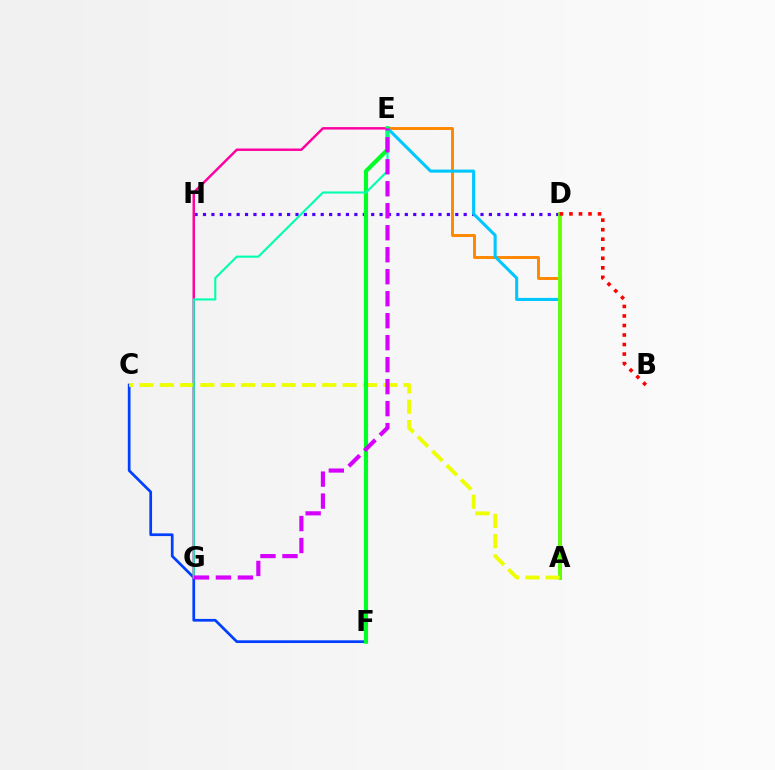{('A', 'E'): [{'color': '#ff8800', 'line_style': 'solid', 'thickness': 2.11}, {'color': '#00c7ff', 'line_style': 'solid', 'thickness': 2.22}], ('D', 'H'): [{'color': '#4f00ff', 'line_style': 'dotted', 'thickness': 2.28}], ('C', 'F'): [{'color': '#003fff', 'line_style': 'solid', 'thickness': 1.96}], ('E', 'G'): [{'color': '#ff00a0', 'line_style': 'solid', 'thickness': 1.77}, {'color': '#00ffaf', 'line_style': 'solid', 'thickness': 1.52}, {'color': '#d600ff', 'line_style': 'dashed', 'thickness': 2.99}], ('A', 'D'): [{'color': '#66ff00', 'line_style': 'solid', 'thickness': 2.73}], ('A', 'C'): [{'color': '#eeff00', 'line_style': 'dashed', 'thickness': 2.76}], ('E', 'F'): [{'color': '#00ff27', 'line_style': 'solid', 'thickness': 3.0}], ('B', 'D'): [{'color': '#ff0000', 'line_style': 'dotted', 'thickness': 2.59}]}